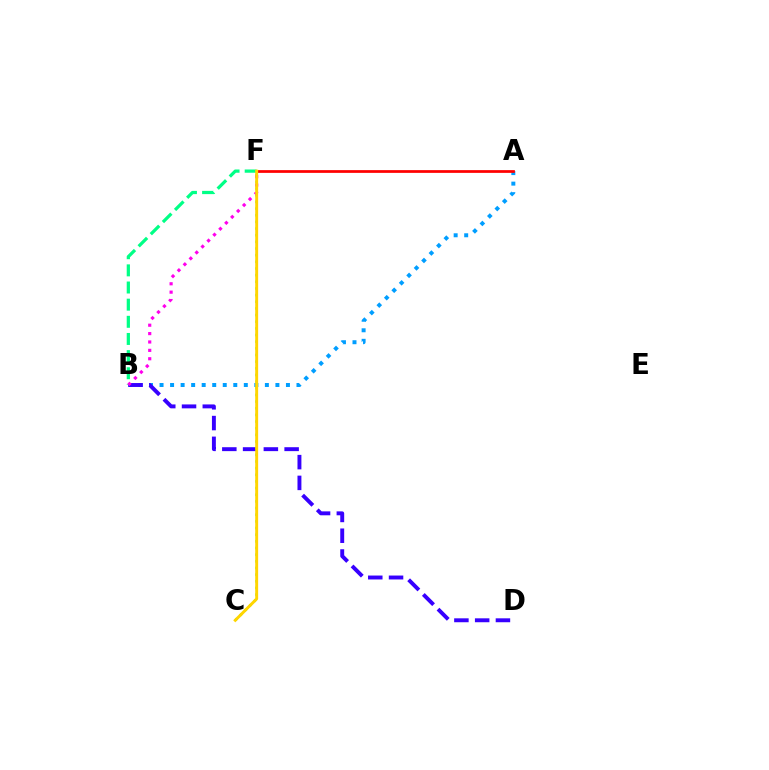{('B', 'F'): [{'color': '#00ff86', 'line_style': 'dashed', 'thickness': 2.33}, {'color': '#ff00ed', 'line_style': 'dotted', 'thickness': 2.28}], ('A', 'B'): [{'color': '#009eff', 'line_style': 'dotted', 'thickness': 2.86}], ('B', 'D'): [{'color': '#3700ff', 'line_style': 'dashed', 'thickness': 2.82}], ('A', 'F'): [{'color': '#ff0000', 'line_style': 'solid', 'thickness': 1.97}], ('C', 'F'): [{'color': '#4fff00', 'line_style': 'dotted', 'thickness': 1.81}, {'color': '#ffd500', 'line_style': 'solid', 'thickness': 2.11}]}